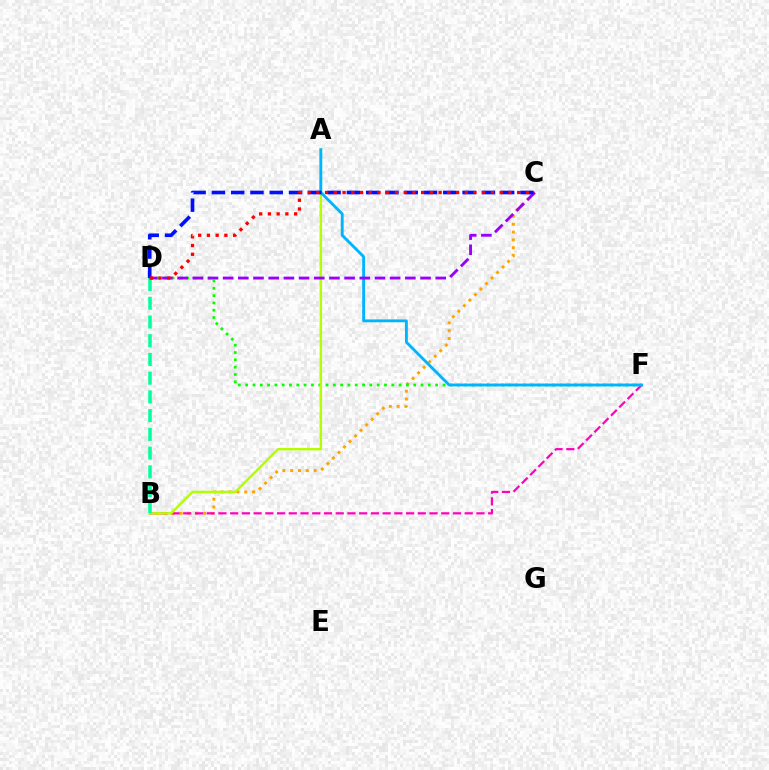{('B', 'C'): [{'color': '#ffa500', 'line_style': 'dotted', 'thickness': 2.13}], ('D', 'F'): [{'color': '#08ff00', 'line_style': 'dotted', 'thickness': 1.99}], ('B', 'F'): [{'color': '#ff00bd', 'line_style': 'dashed', 'thickness': 1.59}], ('A', 'B'): [{'color': '#b3ff00', 'line_style': 'solid', 'thickness': 1.76}], ('B', 'D'): [{'color': '#00ff9d', 'line_style': 'dashed', 'thickness': 2.54}], ('A', 'F'): [{'color': '#00b5ff', 'line_style': 'solid', 'thickness': 2.06}], ('C', 'D'): [{'color': '#9b00ff', 'line_style': 'dashed', 'thickness': 2.06}, {'color': '#0010ff', 'line_style': 'dashed', 'thickness': 2.62}, {'color': '#ff0000', 'line_style': 'dotted', 'thickness': 2.37}]}